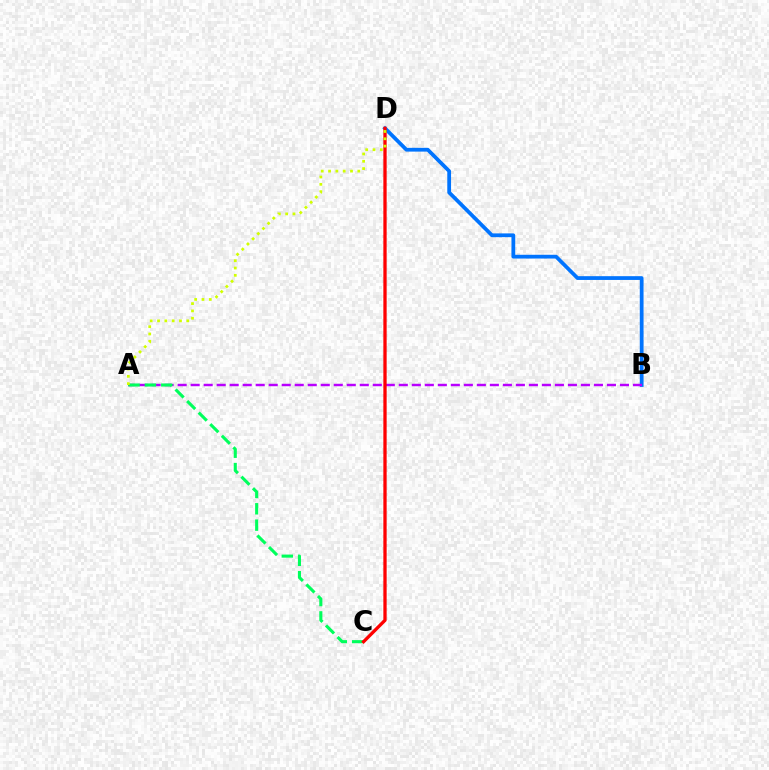{('B', 'D'): [{'color': '#0074ff', 'line_style': 'solid', 'thickness': 2.71}], ('A', 'B'): [{'color': '#b900ff', 'line_style': 'dashed', 'thickness': 1.77}], ('A', 'C'): [{'color': '#00ff5c', 'line_style': 'dashed', 'thickness': 2.22}], ('C', 'D'): [{'color': '#ff0000', 'line_style': 'solid', 'thickness': 2.37}], ('A', 'D'): [{'color': '#d1ff00', 'line_style': 'dotted', 'thickness': 1.99}]}